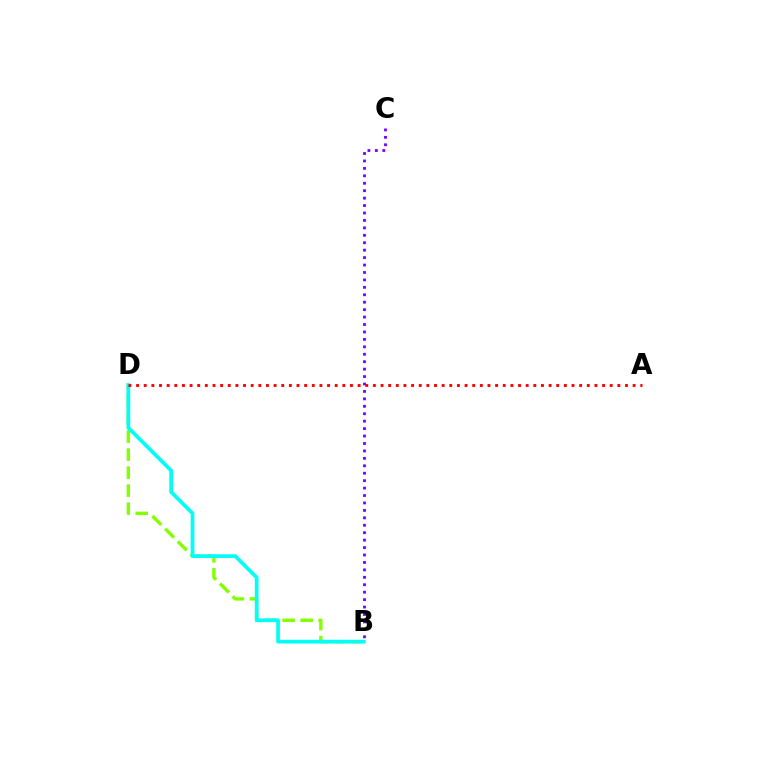{('B', 'D'): [{'color': '#84ff00', 'line_style': 'dashed', 'thickness': 2.45}, {'color': '#00fff6', 'line_style': 'solid', 'thickness': 2.68}], ('A', 'D'): [{'color': '#ff0000', 'line_style': 'dotted', 'thickness': 2.08}], ('B', 'C'): [{'color': '#7200ff', 'line_style': 'dotted', 'thickness': 2.02}]}